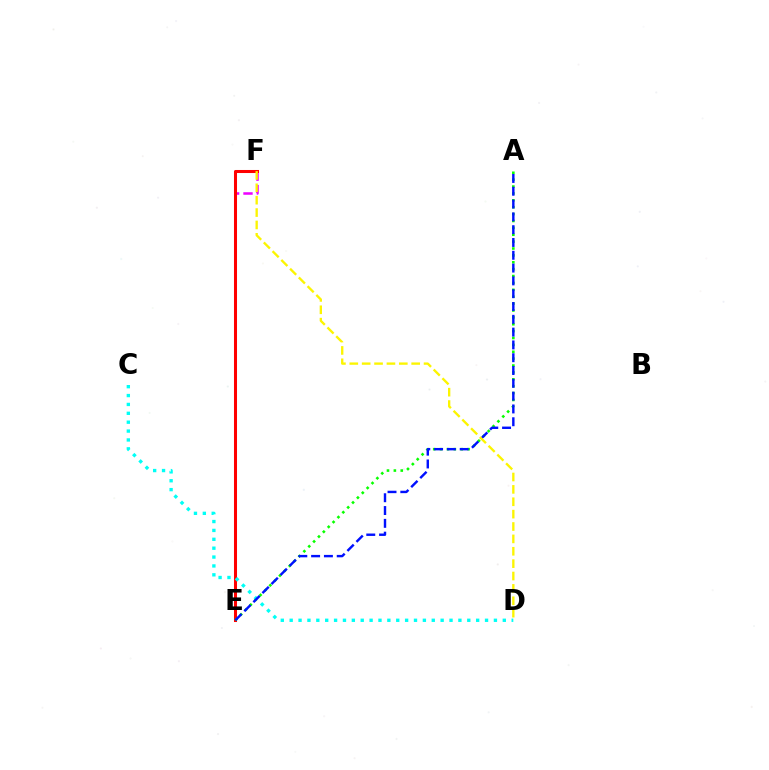{('E', 'F'): [{'color': '#ee00ff', 'line_style': 'dashed', 'thickness': 1.82}, {'color': '#ff0000', 'line_style': 'solid', 'thickness': 2.19}], ('A', 'E'): [{'color': '#08ff00', 'line_style': 'dotted', 'thickness': 1.87}, {'color': '#0010ff', 'line_style': 'dashed', 'thickness': 1.74}], ('C', 'D'): [{'color': '#00fff6', 'line_style': 'dotted', 'thickness': 2.41}], ('D', 'F'): [{'color': '#fcf500', 'line_style': 'dashed', 'thickness': 1.68}]}